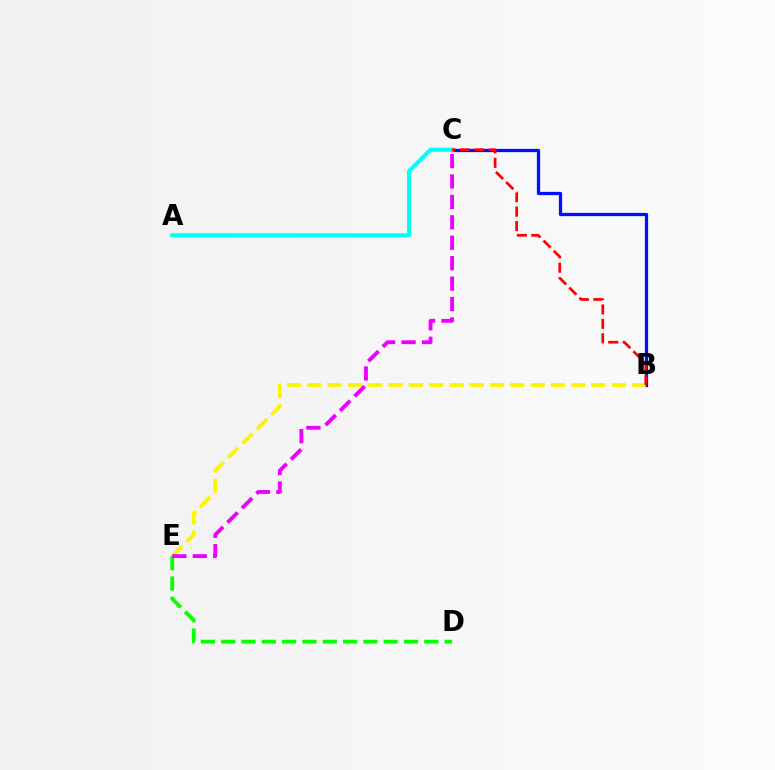{('B', 'C'): [{'color': '#0010ff', 'line_style': 'solid', 'thickness': 2.34}, {'color': '#ff0000', 'line_style': 'dashed', 'thickness': 1.96}], ('B', 'E'): [{'color': '#fcf500', 'line_style': 'dashed', 'thickness': 2.76}], ('A', 'C'): [{'color': '#00fff6', 'line_style': 'solid', 'thickness': 2.93}], ('D', 'E'): [{'color': '#08ff00', 'line_style': 'dashed', 'thickness': 2.76}], ('C', 'E'): [{'color': '#ee00ff', 'line_style': 'dashed', 'thickness': 2.77}]}